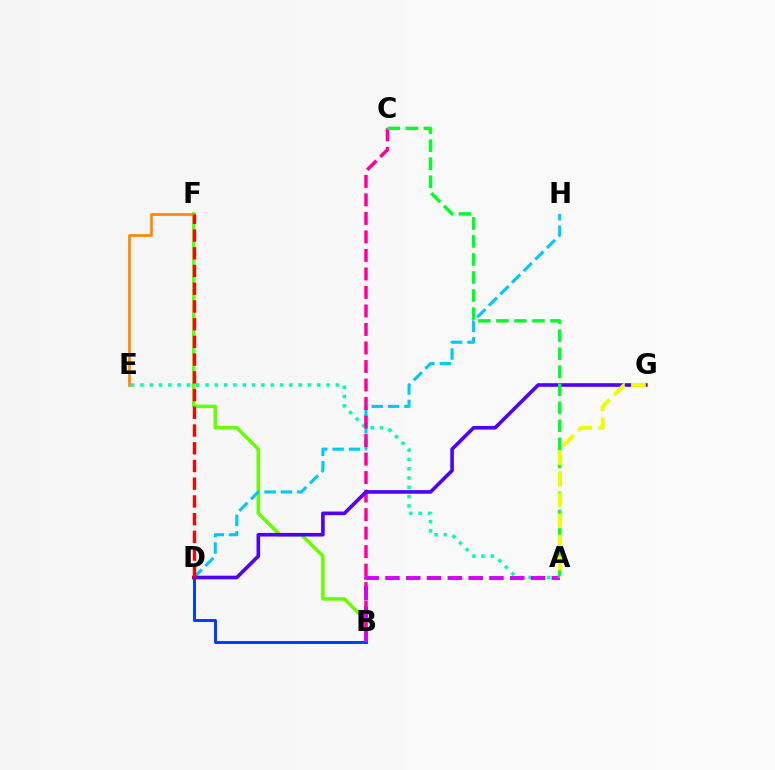{('B', 'F'): [{'color': '#66ff00', 'line_style': 'solid', 'thickness': 2.51}], ('D', 'H'): [{'color': '#00c7ff', 'line_style': 'dashed', 'thickness': 2.22}], ('B', 'D'): [{'color': '#003fff', 'line_style': 'solid', 'thickness': 2.14}], ('A', 'E'): [{'color': '#00ffaf', 'line_style': 'dotted', 'thickness': 2.53}], ('B', 'C'): [{'color': '#ff00a0', 'line_style': 'dashed', 'thickness': 2.51}], ('A', 'B'): [{'color': '#d600ff', 'line_style': 'dashed', 'thickness': 2.83}], ('D', 'G'): [{'color': '#4f00ff', 'line_style': 'solid', 'thickness': 2.6}], ('E', 'F'): [{'color': '#ff8800', 'line_style': 'solid', 'thickness': 1.94}], ('D', 'F'): [{'color': '#ff0000', 'line_style': 'dashed', 'thickness': 2.41}], ('A', 'C'): [{'color': '#00ff27', 'line_style': 'dashed', 'thickness': 2.45}], ('A', 'G'): [{'color': '#eeff00', 'line_style': 'dashed', 'thickness': 2.86}]}